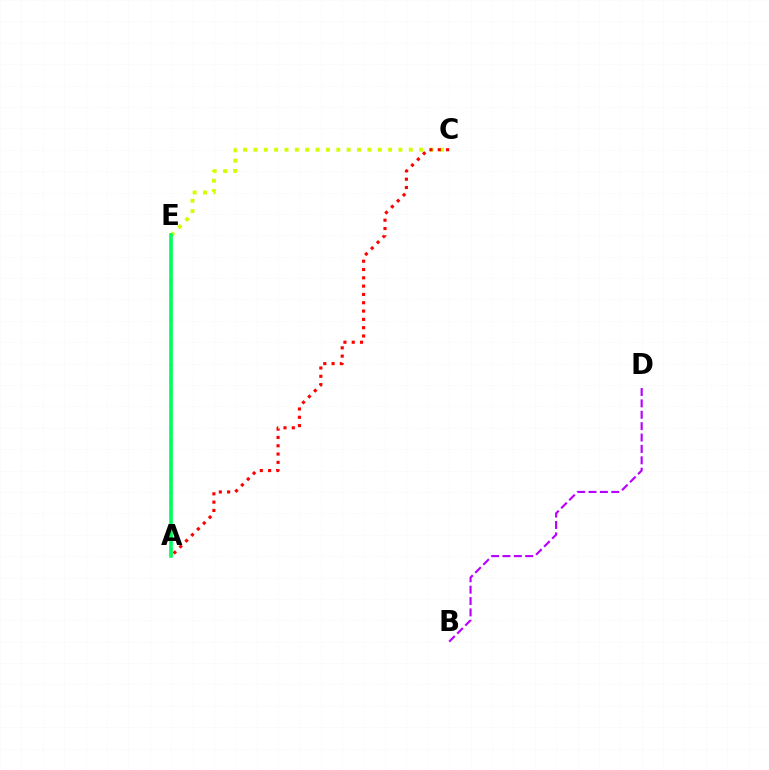{('C', 'E'): [{'color': '#d1ff00', 'line_style': 'dotted', 'thickness': 2.81}], ('B', 'D'): [{'color': '#b900ff', 'line_style': 'dashed', 'thickness': 1.55}], ('A', 'C'): [{'color': '#ff0000', 'line_style': 'dotted', 'thickness': 2.26}], ('A', 'E'): [{'color': '#0074ff', 'line_style': 'dashed', 'thickness': 1.67}, {'color': '#00ff5c', 'line_style': 'solid', 'thickness': 2.59}]}